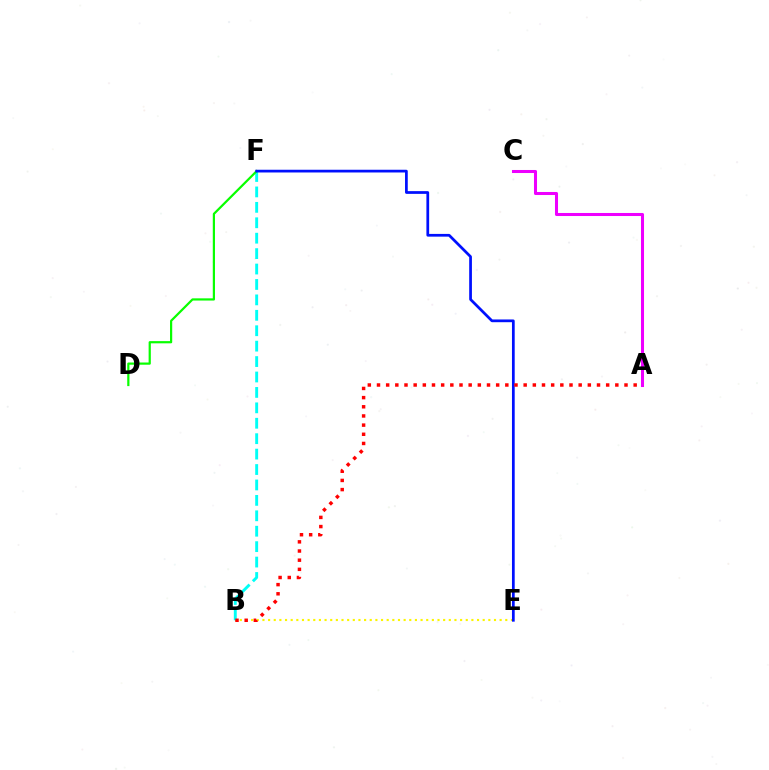{('B', 'E'): [{'color': '#fcf500', 'line_style': 'dotted', 'thickness': 1.53}], ('B', 'F'): [{'color': '#00fff6', 'line_style': 'dashed', 'thickness': 2.1}], ('A', 'C'): [{'color': '#ee00ff', 'line_style': 'solid', 'thickness': 2.19}], ('D', 'F'): [{'color': '#08ff00', 'line_style': 'solid', 'thickness': 1.59}], ('E', 'F'): [{'color': '#0010ff', 'line_style': 'solid', 'thickness': 1.97}], ('A', 'B'): [{'color': '#ff0000', 'line_style': 'dotted', 'thickness': 2.49}]}